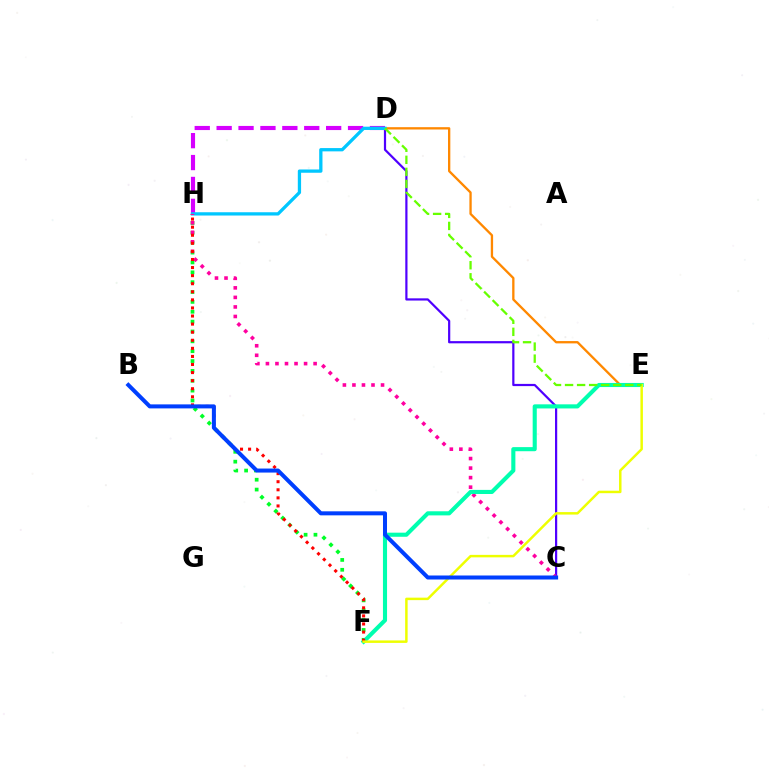{('C', 'D'): [{'color': '#4f00ff', 'line_style': 'solid', 'thickness': 1.59}], ('D', 'E'): [{'color': '#ff8800', 'line_style': 'solid', 'thickness': 1.67}, {'color': '#66ff00', 'line_style': 'dashed', 'thickness': 1.64}], ('F', 'H'): [{'color': '#00ff27', 'line_style': 'dotted', 'thickness': 2.68}, {'color': '#ff0000', 'line_style': 'dotted', 'thickness': 2.19}], ('D', 'H'): [{'color': '#d600ff', 'line_style': 'dashed', 'thickness': 2.98}, {'color': '#00c7ff', 'line_style': 'solid', 'thickness': 2.36}], ('C', 'H'): [{'color': '#ff00a0', 'line_style': 'dotted', 'thickness': 2.59}], ('E', 'F'): [{'color': '#00ffaf', 'line_style': 'solid', 'thickness': 2.95}, {'color': '#eeff00', 'line_style': 'solid', 'thickness': 1.79}], ('B', 'C'): [{'color': '#003fff', 'line_style': 'solid', 'thickness': 2.89}]}